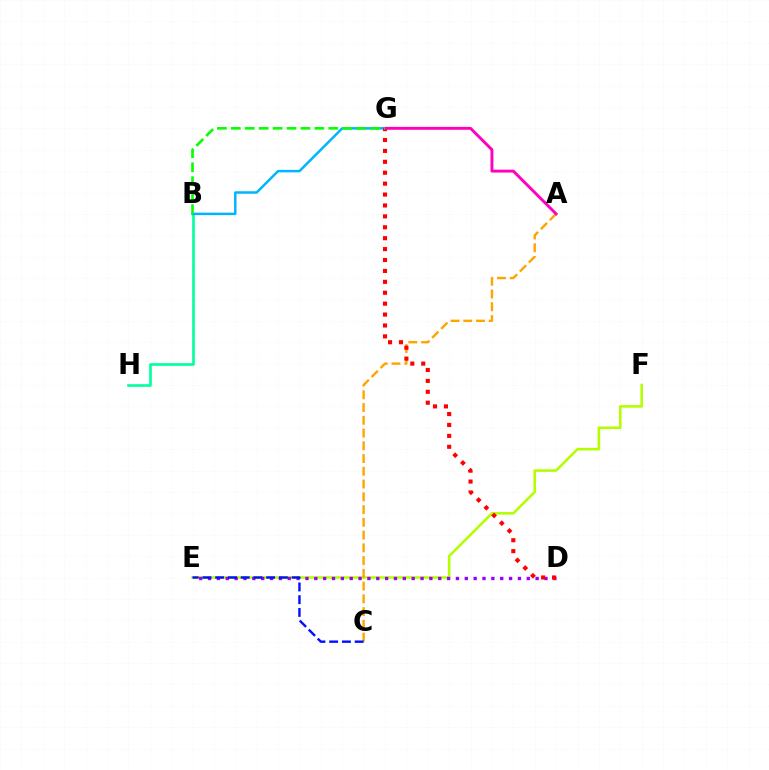{('B', 'H'): [{'color': '#00ff9d', 'line_style': 'solid', 'thickness': 1.89}], ('E', 'F'): [{'color': '#b3ff00', 'line_style': 'solid', 'thickness': 1.85}], ('A', 'C'): [{'color': '#ffa500', 'line_style': 'dashed', 'thickness': 1.73}], ('D', 'E'): [{'color': '#9b00ff', 'line_style': 'dotted', 'thickness': 2.41}], ('B', 'G'): [{'color': '#00b5ff', 'line_style': 'solid', 'thickness': 1.79}, {'color': '#08ff00', 'line_style': 'dashed', 'thickness': 1.89}], ('D', 'G'): [{'color': '#ff0000', 'line_style': 'dotted', 'thickness': 2.96}], ('A', 'G'): [{'color': '#ff00bd', 'line_style': 'solid', 'thickness': 2.1}], ('C', 'E'): [{'color': '#0010ff', 'line_style': 'dashed', 'thickness': 1.73}]}